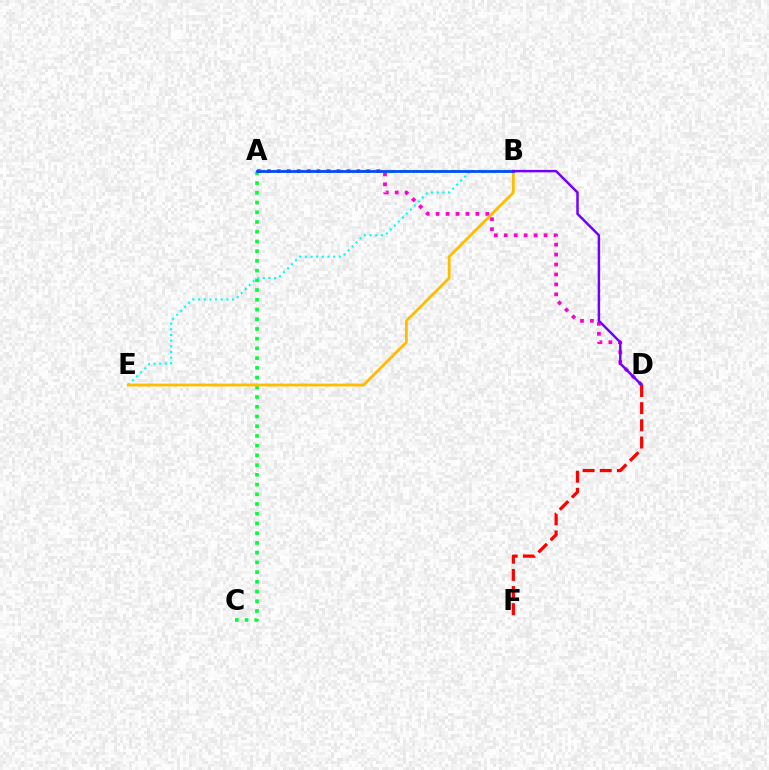{('A', 'B'): [{'color': '#84ff00', 'line_style': 'dashed', 'thickness': 1.77}, {'color': '#004bff', 'line_style': 'solid', 'thickness': 1.98}], ('A', 'C'): [{'color': '#00ff39', 'line_style': 'dotted', 'thickness': 2.64}], ('B', 'E'): [{'color': '#00fff6', 'line_style': 'dotted', 'thickness': 1.54}, {'color': '#ffbd00', 'line_style': 'solid', 'thickness': 2.04}], ('A', 'D'): [{'color': '#ff00cf', 'line_style': 'dotted', 'thickness': 2.7}], ('B', 'D'): [{'color': '#7200ff', 'line_style': 'solid', 'thickness': 1.78}], ('D', 'F'): [{'color': '#ff0000', 'line_style': 'dashed', 'thickness': 2.33}]}